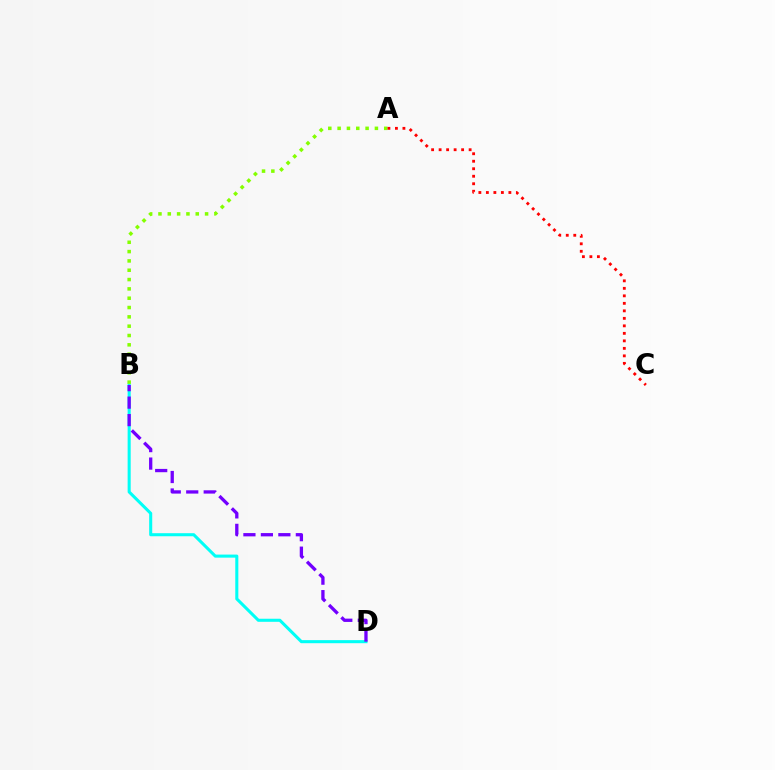{('B', 'D'): [{'color': '#00fff6', 'line_style': 'solid', 'thickness': 2.21}, {'color': '#7200ff', 'line_style': 'dashed', 'thickness': 2.37}], ('A', 'B'): [{'color': '#84ff00', 'line_style': 'dotted', 'thickness': 2.53}], ('A', 'C'): [{'color': '#ff0000', 'line_style': 'dotted', 'thickness': 2.04}]}